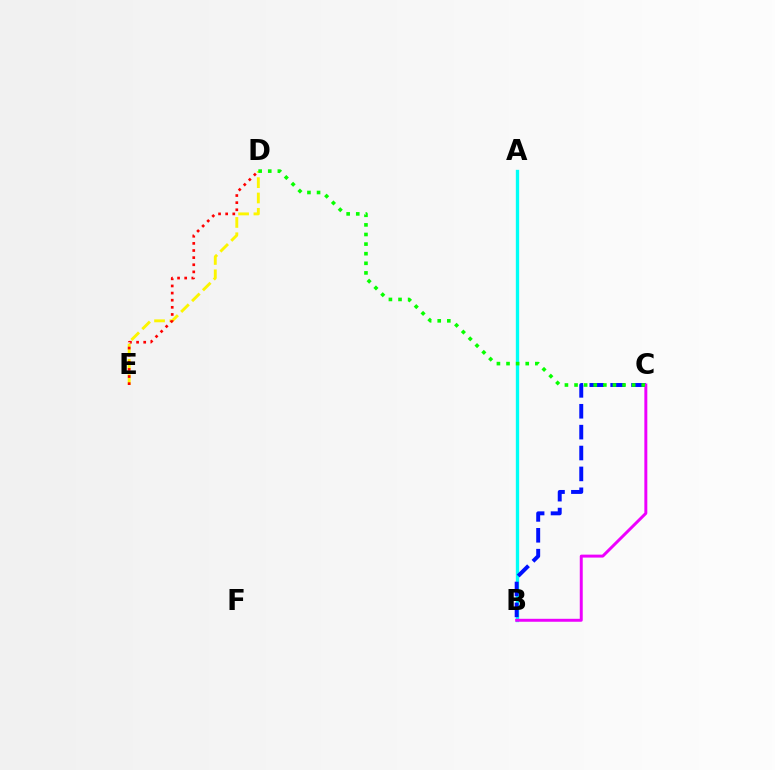{('D', 'E'): [{'color': '#fcf500', 'line_style': 'dashed', 'thickness': 2.08}, {'color': '#ff0000', 'line_style': 'dotted', 'thickness': 1.93}], ('A', 'B'): [{'color': '#00fff6', 'line_style': 'solid', 'thickness': 2.41}], ('B', 'C'): [{'color': '#0010ff', 'line_style': 'dashed', 'thickness': 2.84}, {'color': '#ee00ff', 'line_style': 'solid', 'thickness': 2.13}], ('C', 'D'): [{'color': '#08ff00', 'line_style': 'dotted', 'thickness': 2.61}]}